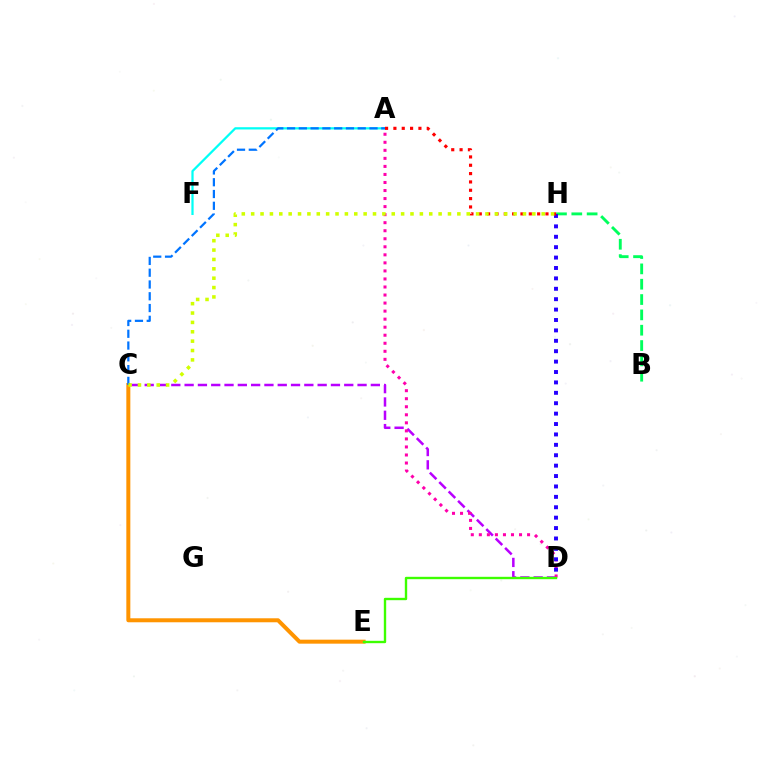{('C', 'E'): [{'color': '#ff9400', 'line_style': 'solid', 'thickness': 2.88}], ('C', 'D'): [{'color': '#b900ff', 'line_style': 'dashed', 'thickness': 1.81}], ('A', 'D'): [{'color': '#ff00ac', 'line_style': 'dotted', 'thickness': 2.18}], ('B', 'H'): [{'color': '#00ff5c', 'line_style': 'dashed', 'thickness': 2.08}], ('A', 'F'): [{'color': '#00fff6', 'line_style': 'solid', 'thickness': 1.62}], ('A', 'C'): [{'color': '#0074ff', 'line_style': 'dashed', 'thickness': 1.6}], ('D', 'H'): [{'color': '#2500ff', 'line_style': 'dotted', 'thickness': 2.83}], ('D', 'E'): [{'color': '#3dff00', 'line_style': 'solid', 'thickness': 1.71}], ('A', 'H'): [{'color': '#ff0000', 'line_style': 'dotted', 'thickness': 2.27}], ('C', 'H'): [{'color': '#d1ff00', 'line_style': 'dotted', 'thickness': 2.55}]}